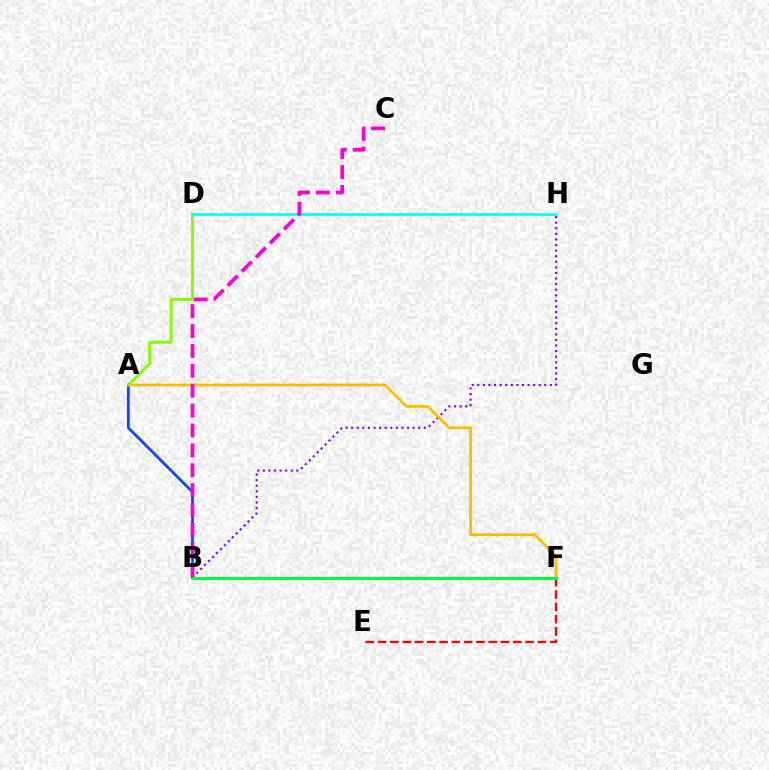{('A', 'D'): [{'color': '#84ff00', 'line_style': 'solid', 'thickness': 2.11}], ('A', 'B'): [{'color': '#004bff', 'line_style': 'solid', 'thickness': 1.98}], ('B', 'H'): [{'color': '#7200ff', 'line_style': 'dotted', 'thickness': 1.52}], ('A', 'F'): [{'color': '#ffbd00', 'line_style': 'solid', 'thickness': 2.03}], ('E', 'F'): [{'color': '#ff0000', 'line_style': 'dashed', 'thickness': 1.67}], ('B', 'F'): [{'color': '#00ff39', 'line_style': 'solid', 'thickness': 2.22}], ('D', 'H'): [{'color': '#00fff6', 'line_style': 'solid', 'thickness': 1.91}], ('B', 'C'): [{'color': '#ff00cf', 'line_style': 'dashed', 'thickness': 2.7}]}